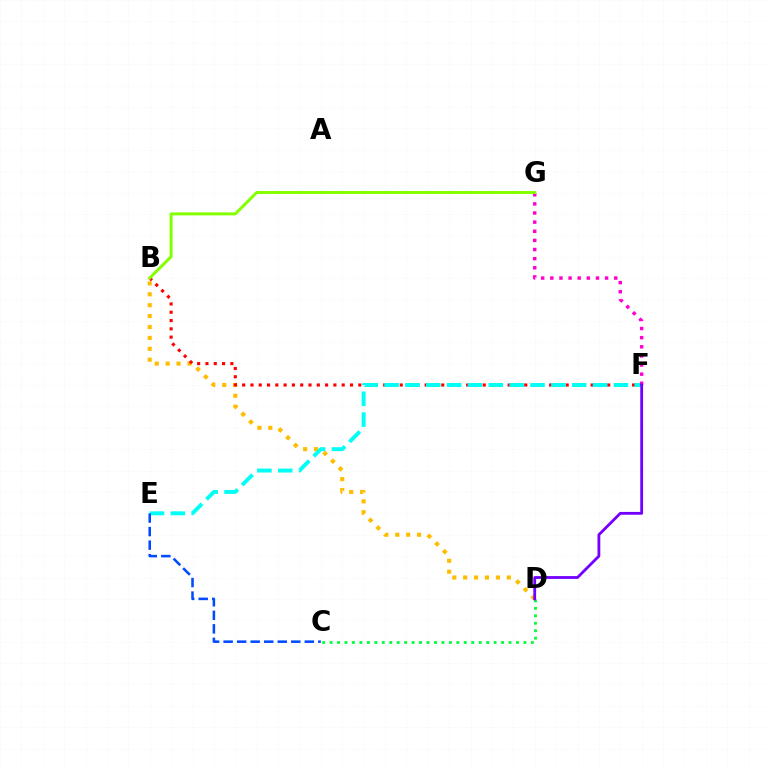{('B', 'D'): [{'color': '#ffbd00', 'line_style': 'dotted', 'thickness': 2.96}], ('B', 'F'): [{'color': '#ff0000', 'line_style': 'dotted', 'thickness': 2.25}], ('E', 'F'): [{'color': '#00fff6', 'line_style': 'dashed', 'thickness': 2.83}], ('F', 'G'): [{'color': '#ff00cf', 'line_style': 'dotted', 'thickness': 2.48}], ('C', 'D'): [{'color': '#00ff39', 'line_style': 'dotted', 'thickness': 2.03}], ('B', 'G'): [{'color': '#84ff00', 'line_style': 'solid', 'thickness': 2.15}], ('D', 'F'): [{'color': '#7200ff', 'line_style': 'solid', 'thickness': 2.02}], ('C', 'E'): [{'color': '#004bff', 'line_style': 'dashed', 'thickness': 1.84}]}